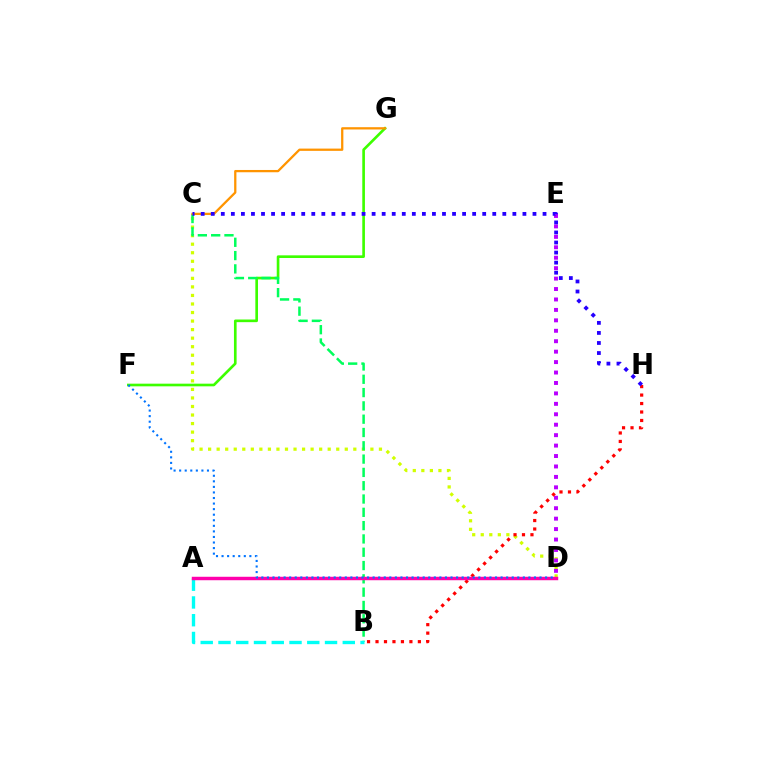{('C', 'D'): [{'color': '#d1ff00', 'line_style': 'dotted', 'thickness': 2.32}], ('F', 'G'): [{'color': '#3dff00', 'line_style': 'solid', 'thickness': 1.91}], ('B', 'C'): [{'color': '#00ff5c', 'line_style': 'dashed', 'thickness': 1.81}], ('D', 'E'): [{'color': '#b900ff', 'line_style': 'dotted', 'thickness': 2.84}], ('A', 'B'): [{'color': '#00fff6', 'line_style': 'dashed', 'thickness': 2.41}], ('B', 'H'): [{'color': '#ff0000', 'line_style': 'dotted', 'thickness': 2.3}], ('C', 'G'): [{'color': '#ff9400', 'line_style': 'solid', 'thickness': 1.64}], ('A', 'D'): [{'color': '#ff00ac', 'line_style': 'solid', 'thickness': 2.48}], ('D', 'F'): [{'color': '#0074ff', 'line_style': 'dotted', 'thickness': 1.51}], ('C', 'H'): [{'color': '#2500ff', 'line_style': 'dotted', 'thickness': 2.73}]}